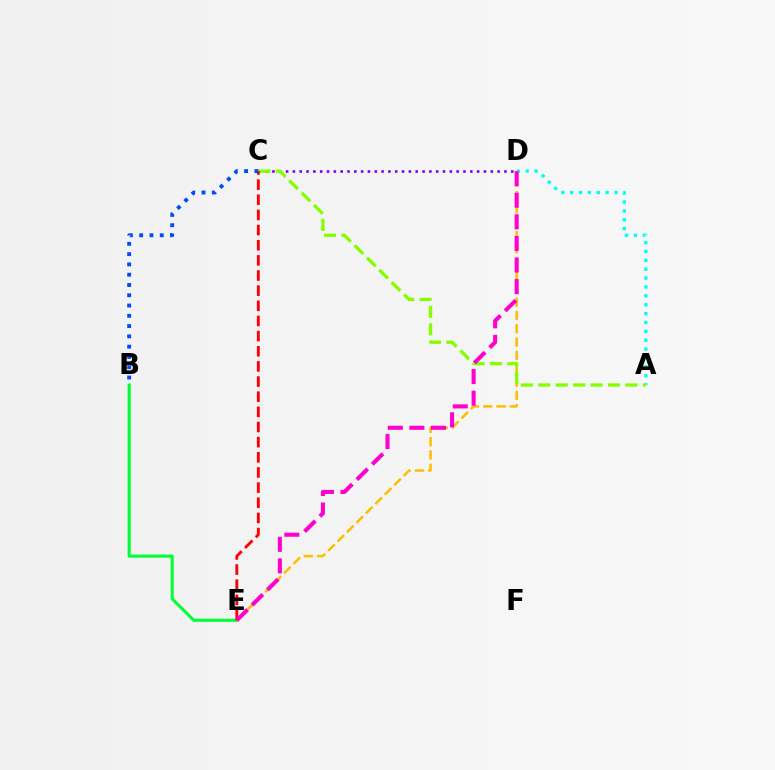{('B', 'E'): [{'color': '#00ff39', 'line_style': 'solid', 'thickness': 2.23}], ('D', 'E'): [{'color': '#ffbd00', 'line_style': 'dashed', 'thickness': 1.81}, {'color': '#ff00cf', 'line_style': 'dashed', 'thickness': 2.93}], ('A', 'D'): [{'color': '#00fff6', 'line_style': 'dotted', 'thickness': 2.41}], ('C', 'D'): [{'color': '#7200ff', 'line_style': 'dotted', 'thickness': 1.85}], ('A', 'C'): [{'color': '#84ff00', 'line_style': 'dashed', 'thickness': 2.37}], ('C', 'E'): [{'color': '#ff0000', 'line_style': 'dashed', 'thickness': 2.06}], ('B', 'C'): [{'color': '#004bff', 'line_style': 'dotted', 'thickness': 2.79}]}